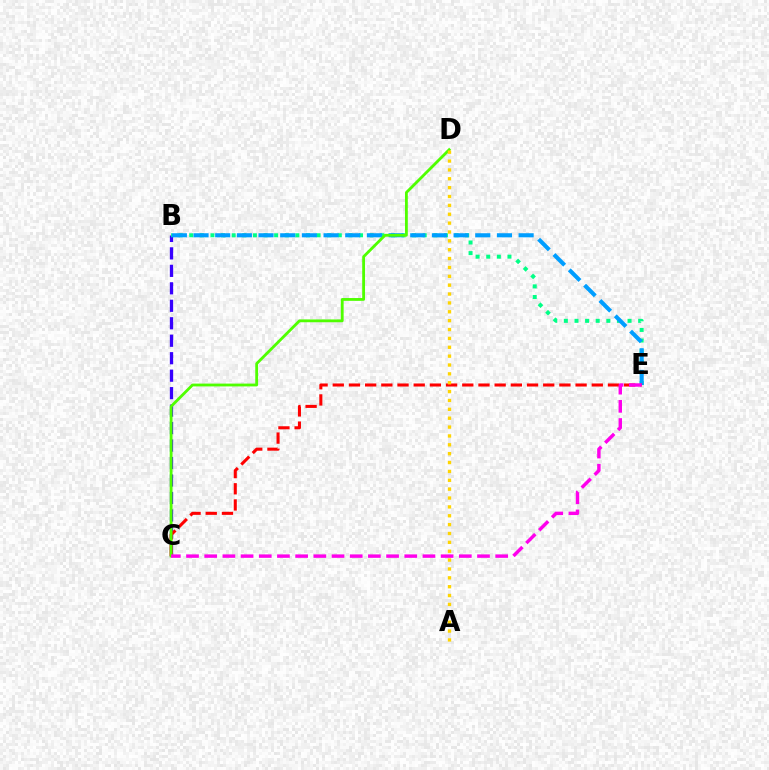{('B', 'C'): [{'color': '#3700ff', 'line_style': 'dashed', 'thickness': 2.37}], ('B', 'E'): [{'color': '#00ff86', 'line_style': 'dotted', 'thickness': 2.88}, {'color': '#009eff', 'line_style': 'dashed', 'thickness': 2.94}], ('C', 'E'): [{'color': '#ff0000', 'line_style': 'dashed', 'thickness': 2.2}, {'color': '#ff00ed', 'line_style': 'dashed', 'thickness': 2.47}], ('C', 'D'): [{'color': '#4fff00', 'line_style': 'solid', 'thickness': 2.03}], ('A', 'D'): [{'color': '#ffd500', 'line_style': 'dotted', 'thickness': 2.41}]}